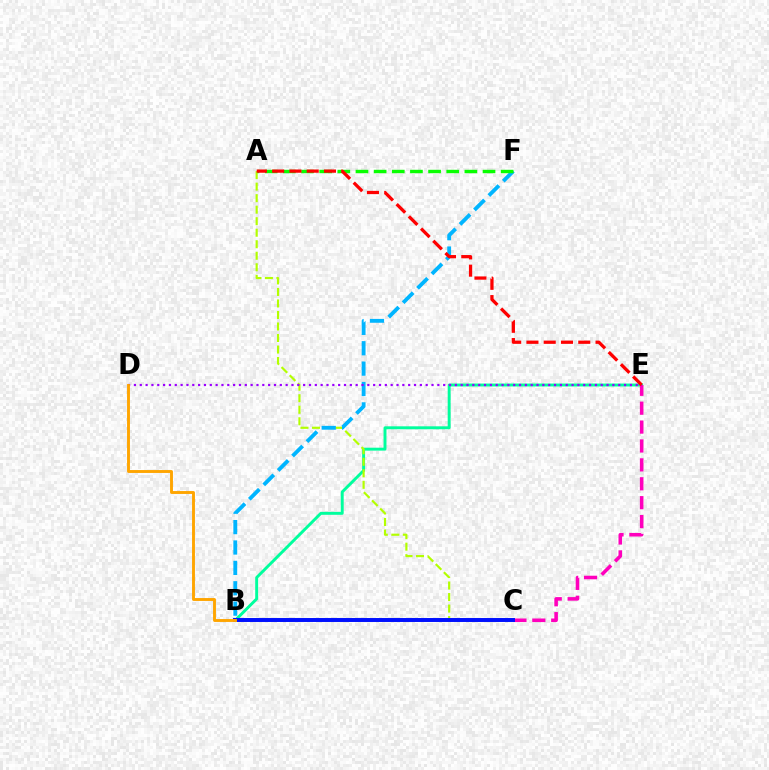{('B', 'E'): [{'color': '#00ff9d', 'line_style': 'solid', 'thickness': 2.11}], ('A', 'C'): [{'color': '#b3ff00', 'line_style': 'dashed', 'thickness': 1.56}], ('C', 'E'): [{'color': '#ff00bd', 'line_style': 'dashed', 'thickness': 2.57}], ('B', 'C'): [{'color': '#0010ff', 'line_style': 'solid', 'thickness': 2.85}], ('B', 'F'): [{'color': '#00b5ff', 'line_style': 'dashed', 'thickness': 2.77}], ('D', 'E'): [{'color': '#9b00ff', 'line_style': 'dotted', 'thickness': 1.59}], ('B', 'D'): [{'color': '#ffa500', 'line_style': 'solid', 'thickness': 2.09}], ('A', 'F'): [{'color': '#08ff00', 'line_style': 'dashed', 'thickness': 2.47}], ('A', 'E'): [{'color': '#ff0000', 'line_style': 'dashed', 'thickness': 2.35}]}